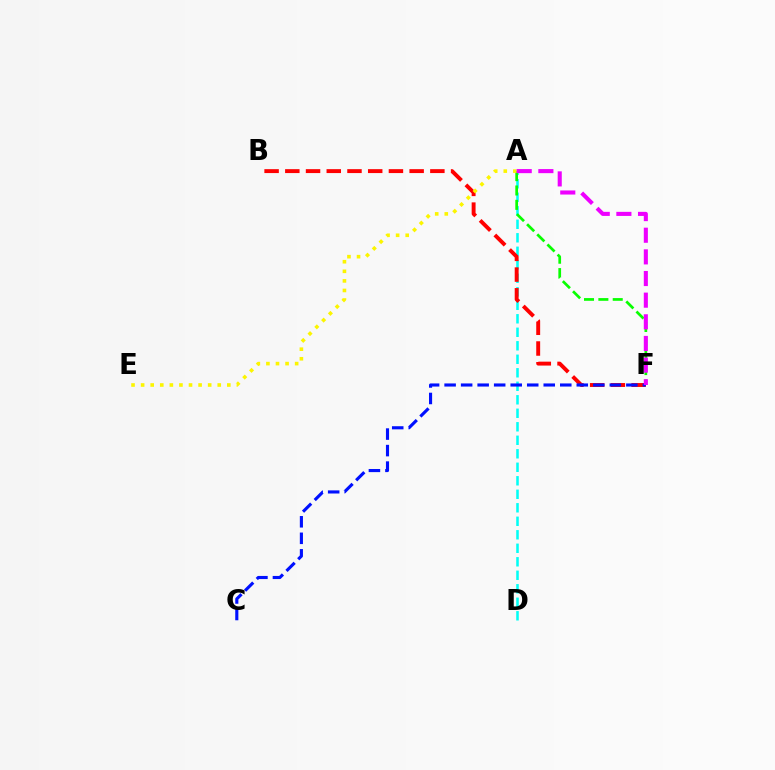{('A', 'D'): [{'color': '#00fff6', 'line_style': 'dashed', 'thickness': 1.83}], ('A', 'F'): [{'color': '#08ff00', 'line_style': 'dashed', 'thickness': 1.95}, {'color': '#ee00ff', 'line_style': 'dashed', 'thickness': 2.94}], ('B', 'F'): [{'color': '#ff0000', 'line_style': 'dashed', 'thickness': 2.82}], ('A', 'E'): [{'color': '#fcf500', 'line_style': 'dotted', 'thickness': 2.6}], ('C', 'F'): [{'color': '#0010ff', 'line_style': 'dashed', 'thickness': 2.24}]}